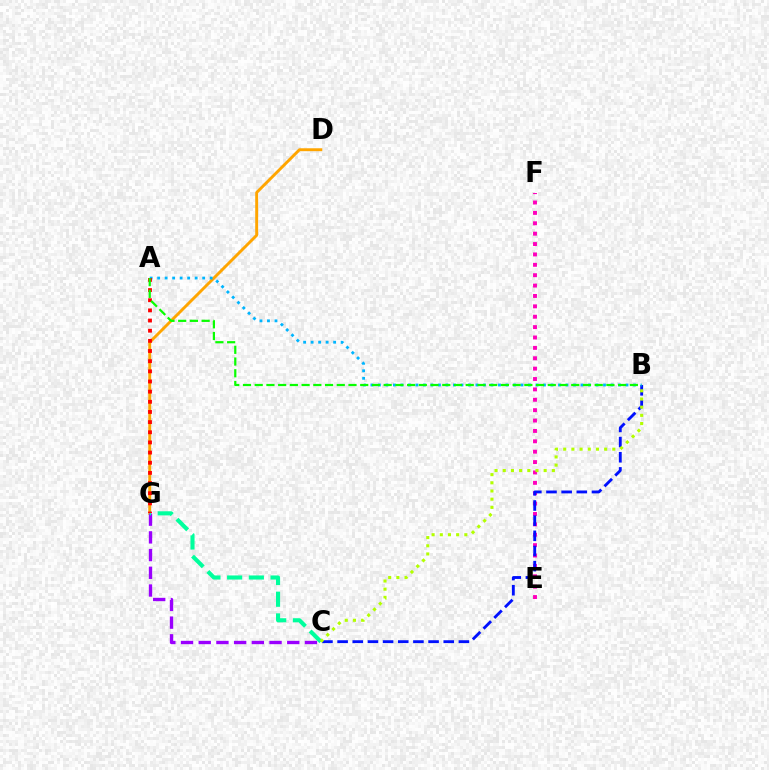{('D', 'G'): [{'color': '#ffa500', 'line_style': 'solid', 'thickness': 2.09}], ('C', 'G'): [{'color': '#9b00ff', 'line_style': 'dashed', 'thickness': 2.41}, {'color': '#00ff9d', 'line_style': 'dashed', 'thickness': 2.95}], ('E', 'F'): [{'color': '#ff00bd', 'line_style': 'dotted', 'thickness': 2.82}], ('B', 'C'): [{'color': '#0010ff', 'line_style': 'dashed', 'thickness': 2.06}, {'color': '#b3ff00', 'line_style': 'dotted', 'thickness': 2.22}], ('A', 'B'): [{'color': '#00b5ff', 'line_style': 'dotted', 'thickness': 2.04}, {'color': '#08ff00', 'line_style': 'dashed', 'thickness': 1.59}], ('A', 'G'): [{'color': '#ff0000', 'line_style': 'dotted', 'thickness': 2.76}]}